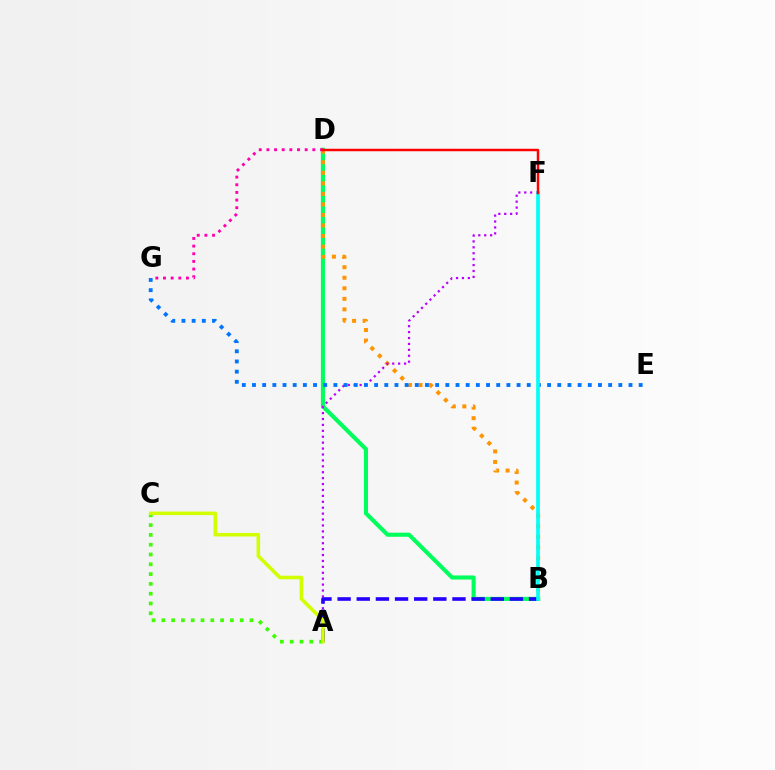{('B', 'D'): [{'color': '#00ff5c', 'line_style': 'solid', 'thickness': 2.94}, {'color': '#ff9400', 'line_style': 'dotted', 'thickness': 2.86}], ('A', 'F'): [{'color': '#b900ff', 'line_style': 'dotted', 'thickness': 1.61}], ('A', 'B'): [{'color': '#2500ff', 'line_style': 'dashed', 'thickness': 2.6}], ('A', 'C'): [{'color': '#3dff00', 'line_style': 'dotted', 'thickness': 2.66}, {'color': '#d1ff00', 'line_style': 'solid', 'thickness': 2.56}], ('E', 'G'): [{'color': '#0074ff', 'line_style': 'dotted', 'thickness': 2.76}], ('B', 'F'): [{'color': '#00fff6', 'line_style': 'solid', 'thickness': 2.62}], ('D', 'G'): [{'color': '#ff00ac', 'line_style': 'dotted', 'thickness': 2.08}], ('D', 'F'): [{'color': '#ff0000', 'line_style': 'solid', 'thickness': 1.78}]}